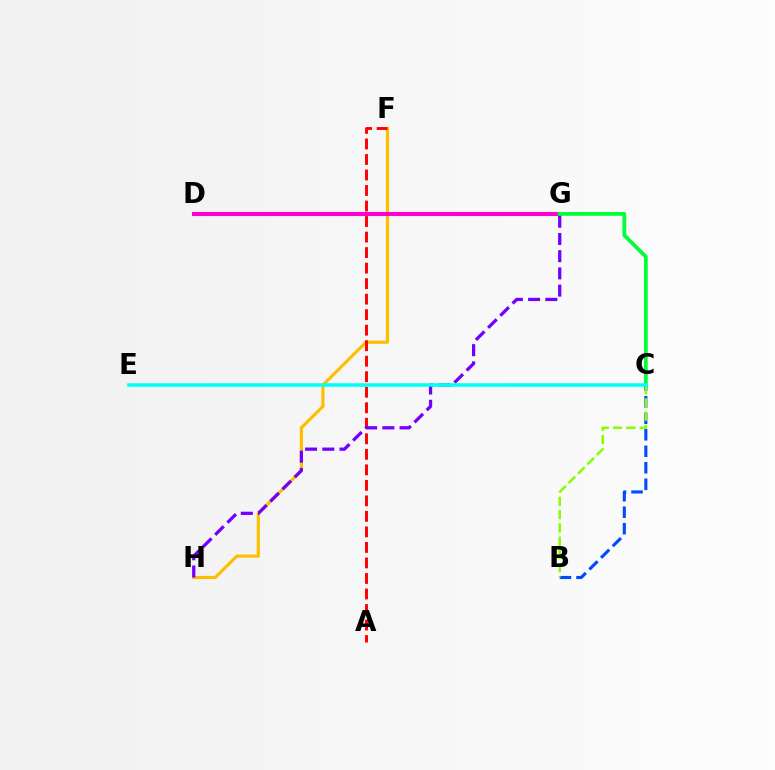{('B', 'C'): [{'color': '#004bff', 'line_style': 'dashed', 'thickness': 2.24}, {'color': '#84ff00', 'line_style': 'dashed', 'thickness': 1.8}], ('F', 'H'): [{'color': '#ffbd00', 'line_style': 'solid', 'thickness': 2.27}], ('A', 'F'): [{'color': '#ff0000', 'line_style': 'dashed', 'thickness': 2.11}], ('D', 'G'): [{'color': '#ff00cf', 'line_style': 'solid', 'thickness': 2.93}], ('G', 'H'): [{'color': '#7200ff', 'line_style': 'dashed', 'thickness': 2.34}], ('C', 'G'): [{'color': '#00ff39', 'line_style': 'solid', 'thickness': 2.72}], ('C', 'E'): [{'color': '#00fff6', 'line_style': 'solid', 'thickness': 2.53}]}